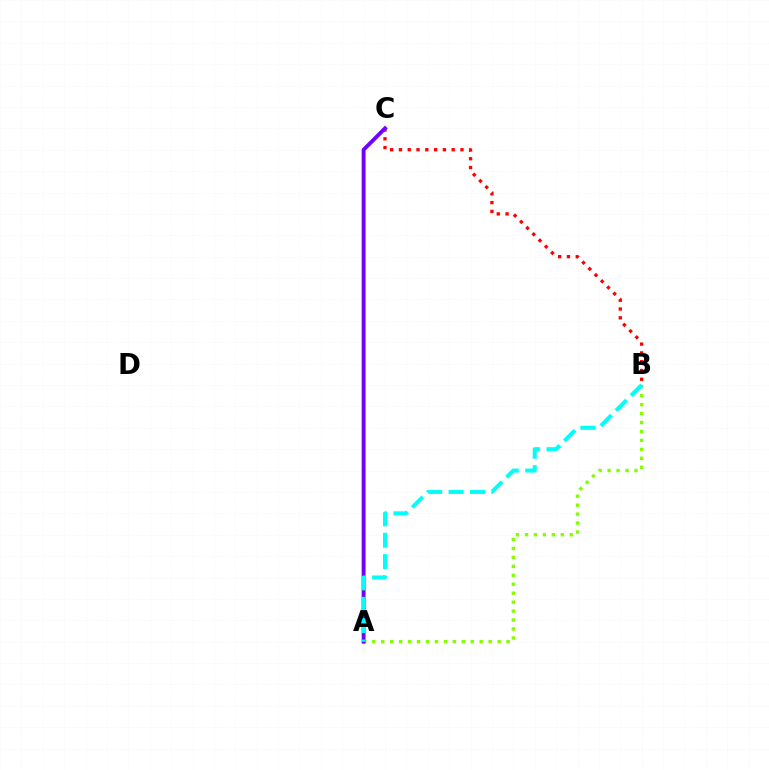{('B', 'C'): [{'color': '#ff0000', 'line_style': 'dotted', 'thickness': 2.39}], ('A', 'B'): [{'color': '#84ff00', 'line_style': 'dotted', 'thickness': 2.43}, {'color': '#00fff6', 'line_style': 'dashed', 'thickness': 2.9}], ('A', 'C'): [{'color': '#7200ff', 'line_style': 'solid', 'thickness': 2.79}]}